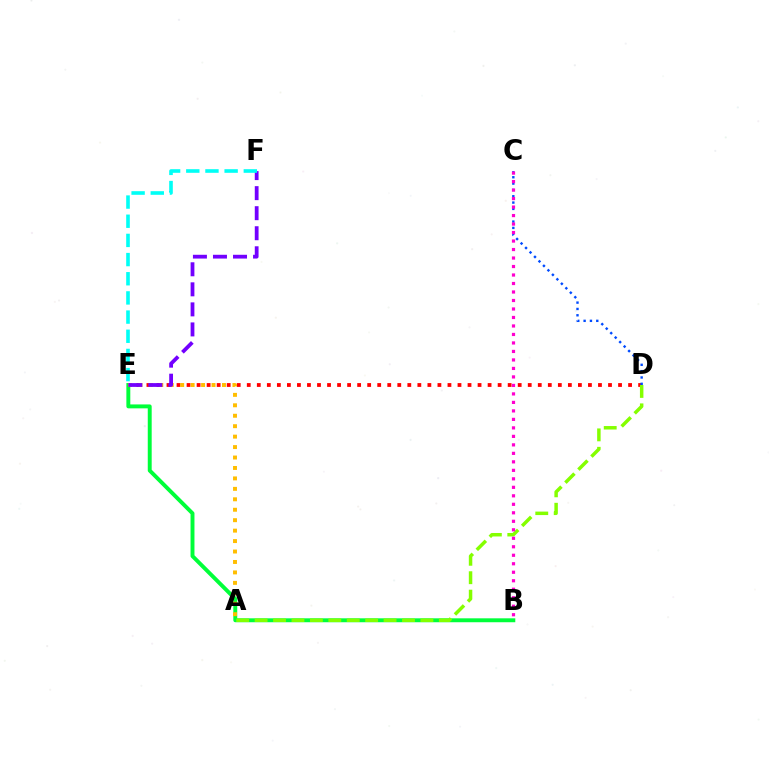{('B', 'E'): [{'color': '#00ff39', 'line_style': 'solid', 'thickness': 2.82}], ('D', 'E'): [{'color': '#ff0000', 'line_style': 'dotted', 'thickness': 2.73}], ('A', 'D'): [{'color': '#84ff00', 'line_style': 'dashed', 'thickness': 2.5}], ('C', 'D'): [{'color': '#004bff', 'line_style': 'dotted', 'thickness': 1.72}], ('A', 'E'): [{'color': '#ffbd00', 'line_style': 'dotted', 'thickness': 2.84}], ('B', 'C'): [{'color': '#ff00cf', 'line_style': 'dotted', 'thickness': 2.31}], ('E', 'F'): [{'color': '#7200ff', 'line_style': 'dashed', 'thickness': 2.72}, {'color': '#00fff6', 'line_style': 'dashed', 'thickness': 2.6}]}